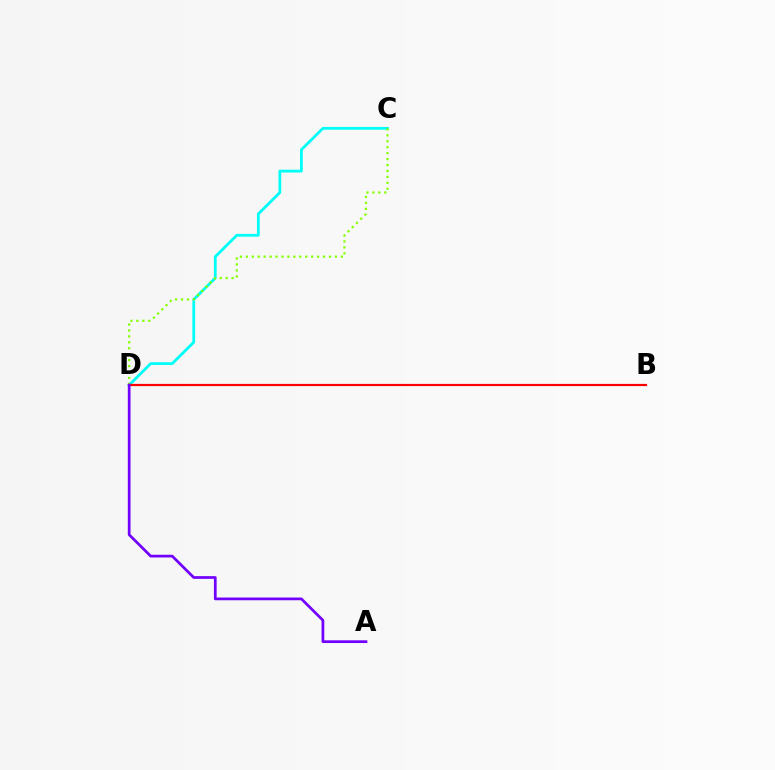{('C', 'D'): [{'color': '#00fff6', 'line_style': 'solid', 'thickness': 2.0}, {'color': '#84ff00', 'line_style': 'dotted', 'thickness': 1.61}], ('B', 'D'): [{'color': '#ff0000', 'line_style': 'solid', 'thickness': 1.58}], ('A', 'D'): [{'color': '#7200ff', 'line_style': 'solid', 'thickness': 1.96}]}